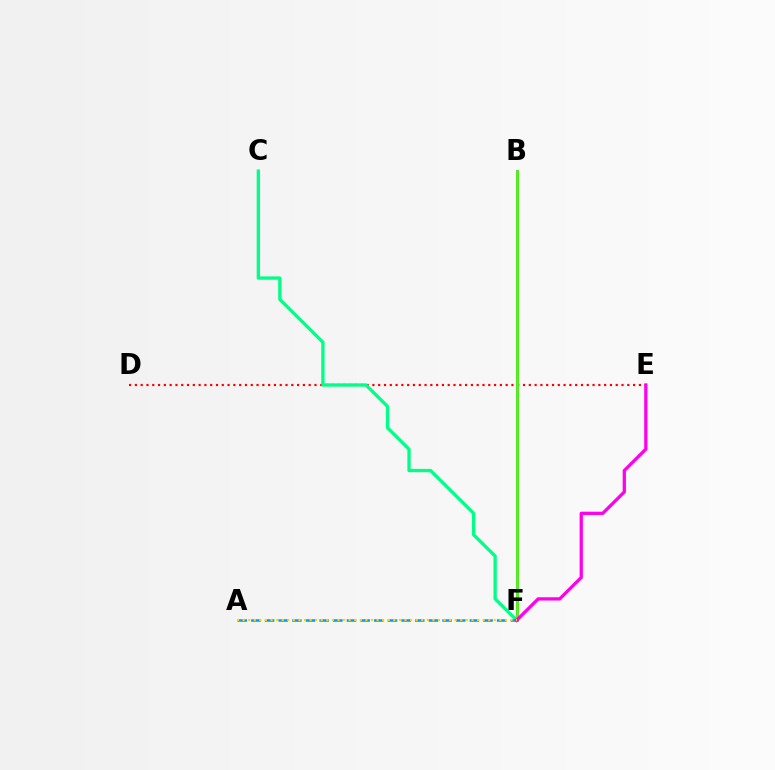{('D', 'E'): [{'color': '#ff0000', 'line_style': 'dotted', 'thickness': 1.57}], ('C', 'F'): [{'color': '#00ff86', 'line_style': 'solid', 'thickness': 2.38}], ('B', 'F'): [{'color': '#3700ff', 'line_style': 'solid', 'thickness': 1.83}, {'color': '#4fff00', 'line_style': 'solid', 'thickness': 1.99}], ('A', 'F'): [{'color': '#009eff', 'line_style': 'dashed', 'thickness': 1.85}, {'color': '#ffd500', 'line_style': 'dotted', 'thickness': 1.52}], ('E', 'F'): [{'color': '#ff00ed', 'line_style': 'solid', 'thickness': 2.36}]}